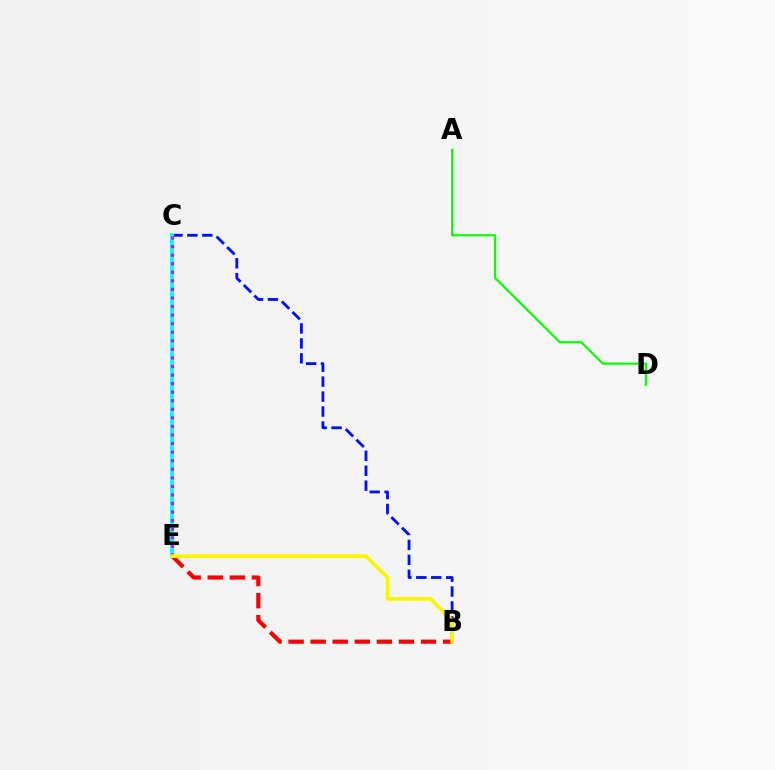{('B', 'C'): [{'color': '#0010ff', 'line_style': 'dashed', 'thickness': 2.03}], ('C', 'E'): [{'color': '#00fff6', 'line_style': 'solid', 'thickness': 2.76}, {'color': '#ee00ff', 'line_style': 'dotted', 'thickness': 2.33}], ('A', 'D'): [{'color': '#08ff00', 'line_style': 'solid', 'thickness': 1.56}], ('B', 'E'): [{'color': '#ff0000', 'line_style': 'dashed', 'thickness': 3.0}, {'color': '#fcf500', 'line_style': 'solid', 'thickness': 2.68}]}